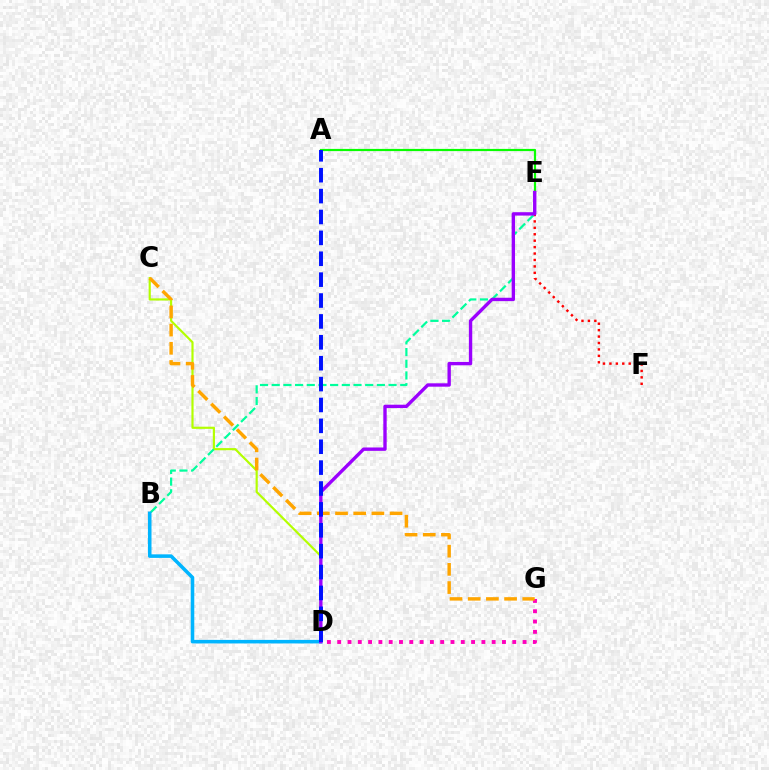{('D', 'G'): [{'color': '#ff00bd', 'line_style': 'dotted', 'thickness': 2.8}], ('C', 'D'): [{'color': '#b3ff00', 'line_style': 'solid', 'thickness': 1.56}], ('A', 'E'): [{'color': '#08ff00', 'line_style': 'solid', 'thickness': 1.58}], ('E', 'F'): [{'color': '#ff0000', 'line_style': 'dotted', 'thickness': 1.75}], ('C', 'G'): [{'color': '#ffa500', 'line_style': 'dashed', 'thickness': 2.47}], ('B', 'E'): [{'color': '#00ff9d', 'line_style': 'dashed', 'thickness': 1.59}], ('B', 'D'): [{'color': '#00b5ff', 'line_style': 'solid', 'thickness': 2.56}], ('D', 'E'): [{'color': '#9b00ff', 'line_style': 'solid', 'thickness': 2.42}], ('A', 'D'): [{'color': '#0010ff', 'line_style': 'dashed', 'thickness': 2.84}]}